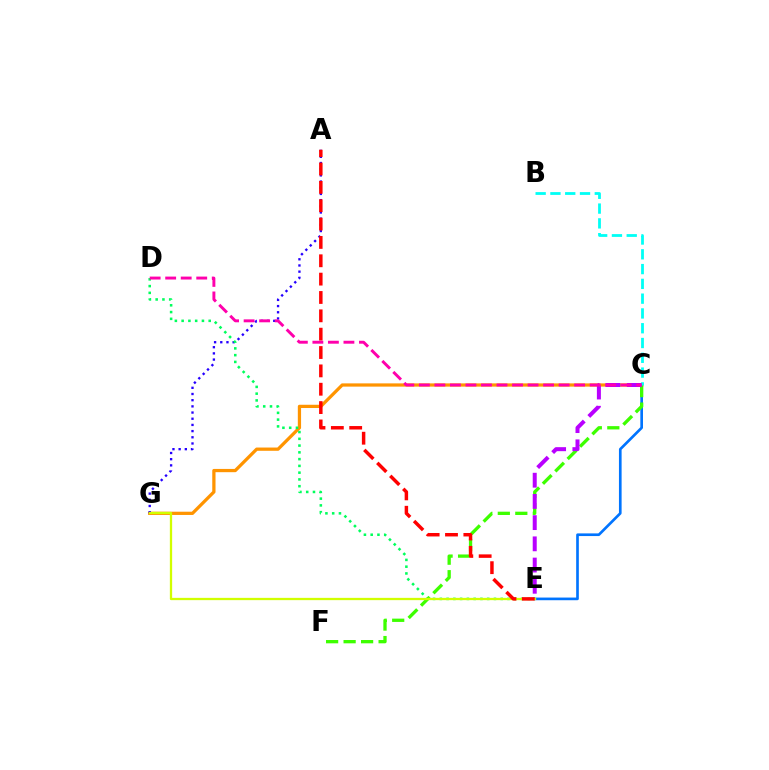{('C', 'G'): [{'color': '#ff9400', 'line_style': 'solid', 'thickness': 2.34}], ('A', 'G'): [{'color': '#2500ff', 'line_style': 'dotted', 'thickness': 1.68}], ('D', 'E'): [{'color': '#00ff5c', 'line_style': 'dotted', 'thickness': 1.84}], ('C', 'E'): [{'color': '#0074ff', 'line_style': 'solid', 'thickness': 1.92}, {'color': '#b900ff', 'line_style': 'dashed', 'thickness': 2.88}], ('C', 'F'): [{'color': '#3dff00', 'line_style': 'dashed', 'thickness': 2.38}], ('B', 'C'): [{'color': '#00fff6', 'line_style': 'dashed', 'thickness': 2.01}], ('E', 'G'): [{'color': '#d1ff00', 'line_style': 'solid', 'thickness': 1.65}], ('A', 'E'): [{'color': '#ff0000', 'line_style': 'dashed', 'thickness': 2.49}], ('C', 'D'): [{'color': '#ff00ac', 'line_style': 'dashed', 'thickness': 2.11}]}